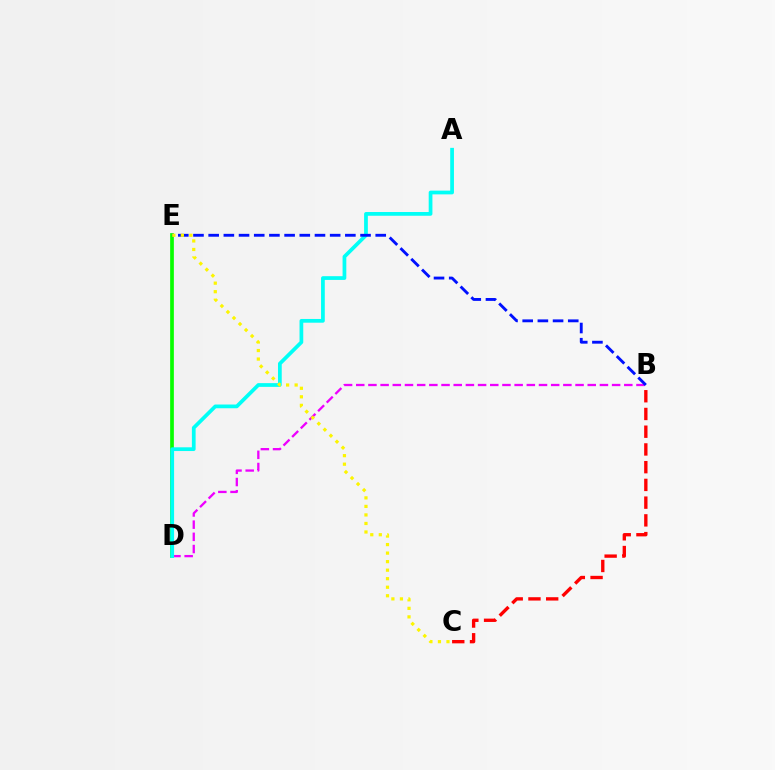{('B', 'D'): [{'color': '#ee00ff', 'line_style': 'dashed', 'thickness': 1.66}], ('D', 'E'): [{'color': '#08ff00', 'line_style': 'solid', 'thickness': 2.67}], ('A', 'D'): [{'color': '#00fff6', 'line_style': 'solid', 'thickness': 2.69}], ('B', 'E'): [{'color': '#0010ff', 'line_style': 'dashed', 'thickness': 2.06}], ('C', 'E'): [{'color': '#fcf500', 'line_style': 'dotted', 'thickness': 2.32}], ('B', 'C'): [{'color': '#ff0000', 'line_style': 'dashed', 'thickness': 2.41}]}